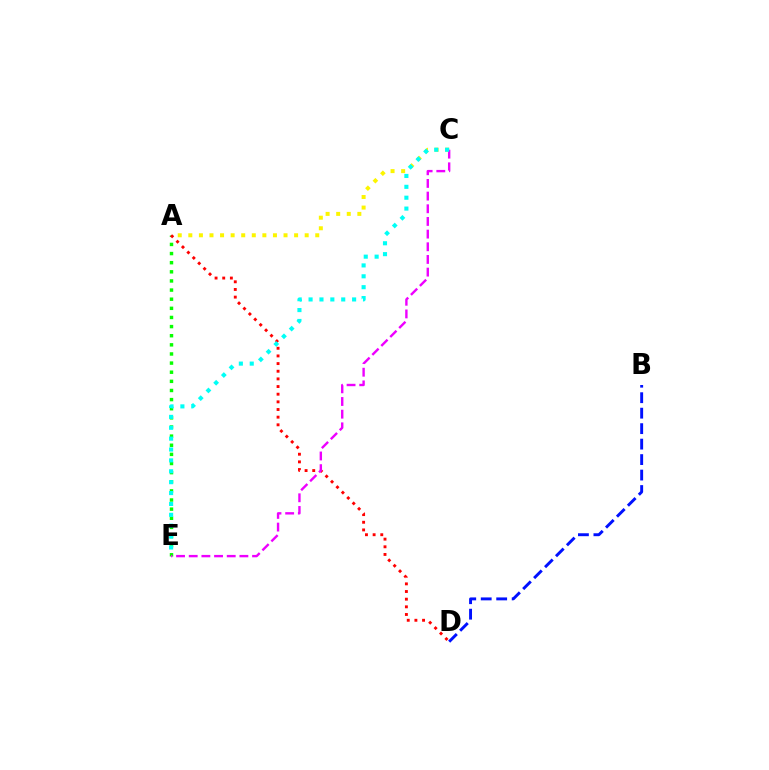{('A', 'C'): [{'color': '#fcf500', 'line_style': 'dotted', 'thickness': 2.87}], ('A', 'E'): [{'color': '#08ff00', 'line_style': 'dotted', 'thickness': 2.48}], ('A', 'D'): [{'color': '#ff0000', 'line_style': 'dotted', 'thickness': 2.08}], ('C', 'E'): [{'color': '#ee00ff', 'line_style': 'dashed', 'thickness': 1.72}, {'color': '#00fff6', 'line_style': 'dotted', 'thickness': 2.96}], ('B', 'D'): [{'color': '#0010ff', 'line_style': 'dashed', 'thickness': 2.1}]}